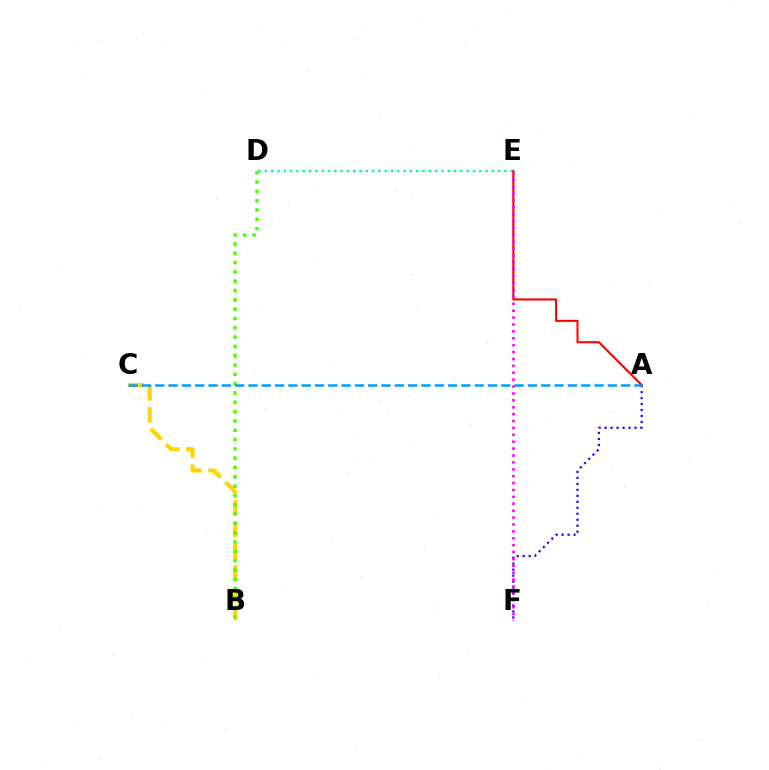{('D', 'E'): [{'color': '#00ff86', 'line_style': 'dotted', 'thickness': 1.71}], ('B', 'C'): [{'color': '#ffd500', 'line_style': 'dashed', 'thickness': 2.97}], ('A', 'E'): [{'color': '#ff0000', 'line_style': 'solid', 'thickness': 1.5}], ('A', 'F'): [{'color': '#3700ff', 'line_style': 'dotted', 'thickness': 1.62}], ('B', 'D'): [{'color': '#4fff00', 'line_style': 'dotted', 'thickness': 2.53}], ('A', 'C'): [{'color': '#009eff', 'line_style': 'dashed', 'thickness': 1.81}], ('E', 'F'): [{'color': '#ff00ed', 'line_style': 'dotted', 'thickness': 1.87}]}